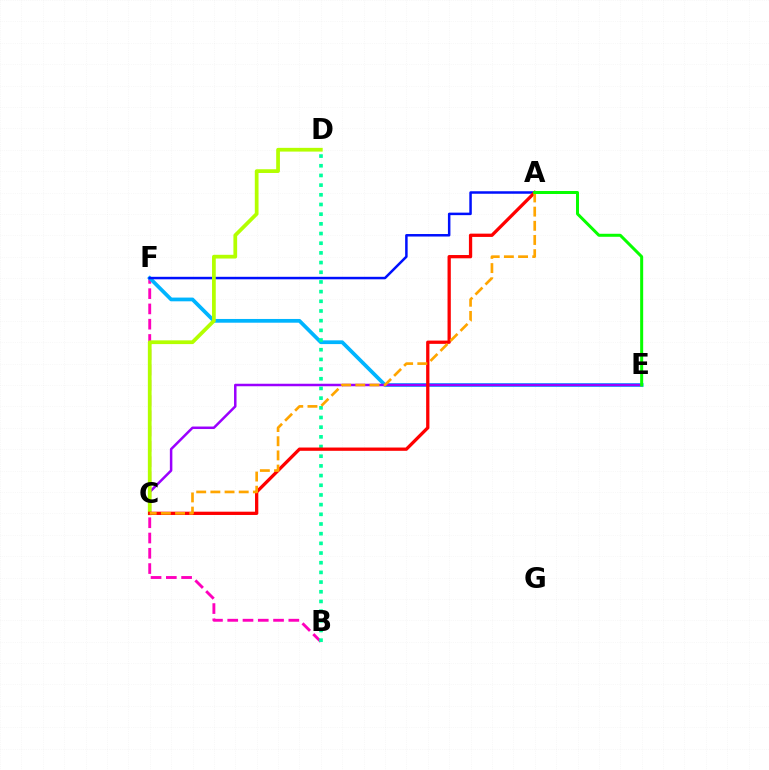{('B', 'F'): [{'color': '#ff00bd', 'line_style': 'dashed', 'thickness': 2.07}], ('E', 'F'): [{'color': '#00b5ff', 'line_style': 'solid', 'thickness': 2.69}], ('C', 'E'): [{'color': '#9b00ff', 'line_style': 'solid', 'thickness': 1.8}], ('A', 'F'): [{'color': '#0010ff', 'line_style': 'solid', 'thickness': 1.8}], ('C', 'D'): [{'color': '#b3ff00', 'line_style': 'solid', 'thickness': 2.69}], ('B', 'D'): [{'color': '#00ff9d', 'line_style': 'dotted', 'thickness': 2.63}], ('A', 'C'): [{'color': '#ff0000', 'line_style': 'solid', 'thickness': 2.36}, {'color': '#ffa500', 'line_style': 'dashed', 'thickness': 1.93}], ('A', 'E'): [{'color': '#08ff00', 'line_style': 'solid', 'thickness': 2.17}]}